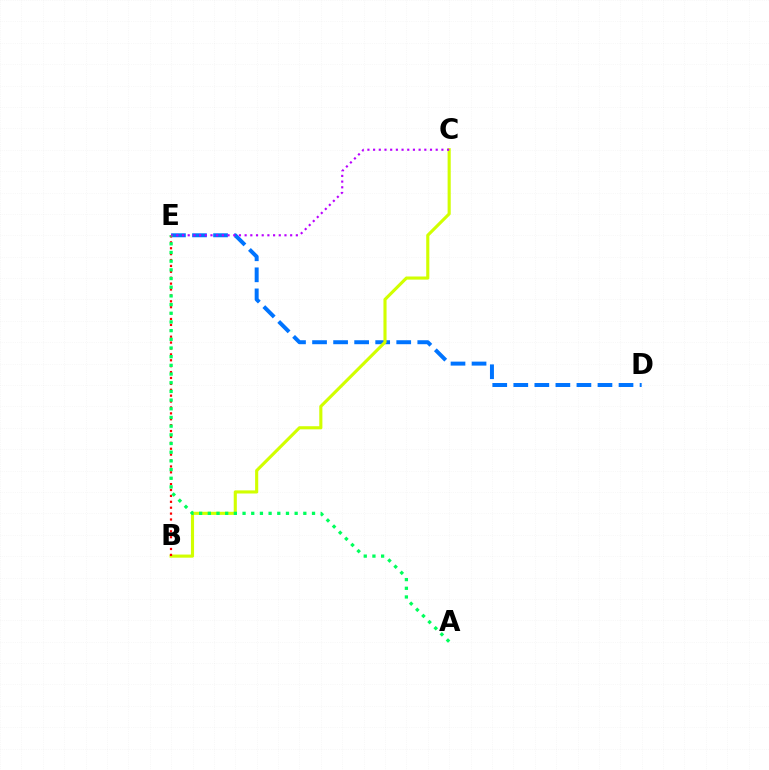{('D', 'E'): [{'color': '#0074ff', 'line_style': 'dashed', 'thickness': 2.86}], ('B', 'C'): [{'color': '#d1ff00', 'line_style': 'solid', 'thickness': 2.24}], ('B', 'E'): [{'color': '#ff0000', 'line_style': 'dotted', 'thickness': 1.6}], ('A', 'E'): [{'color': '#00ff5c', 'line_style': 'dotted', 'thickness': 2.36}], ('C', 'E'): [{'color': '#b900ff', 'line_style': 'dotted', 'thickness': 1.55}]}